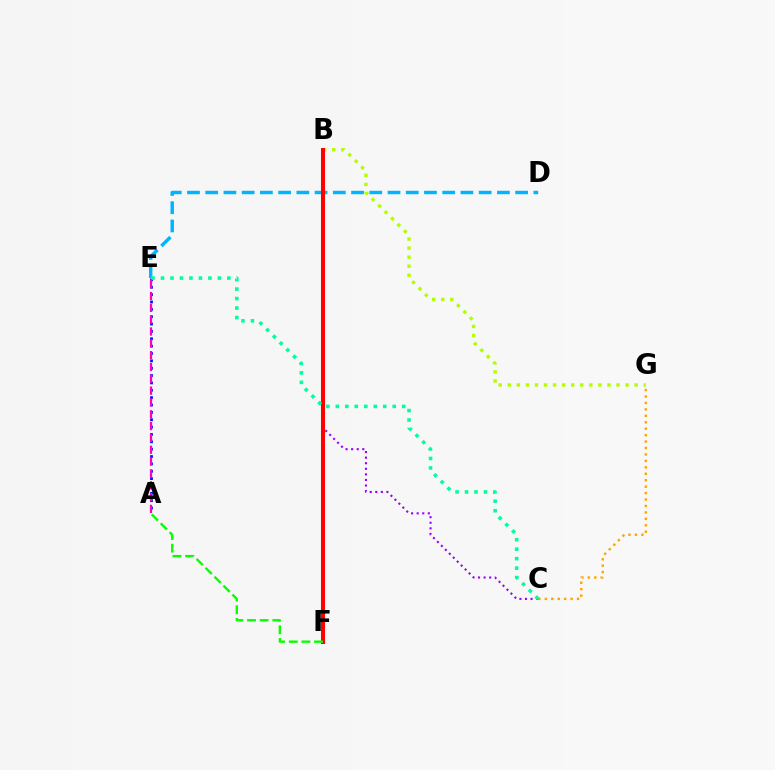{('B', 'G'): [{'color': '#b3ff00', 'line_style': 'dotted', 'thickness': 2.46}], ('C', 'G'): [{'color': '#ffa500', 'line_style': 'dotted', 'thickness': 1.75}], ('D', 'E'): [{'color': '#00b5ff', 'line_style': 'dashed', 'thickness': 2.48}], ('B', 'C'): [{'color': '#9b00ff', 'line_style': 'dotted', 'thickness': 1.52}], ('B', 'F'): [{'color': '#ff0000', 'line_style': 'solid', 'thickness': 2.92}], ('A', 'F'): [{'color': '#08ff00', 'line_style': 'dashed', 'thickness': 1.72}], ('A', 'E'): [{'color': '#0010ff', 'line_style': 'dotted', 'thickness': 2.0}, {'color': '#ff00bd', 'line_style': 'dashed', 'thickness': 1.61}], ('C', 'E'): [{'color': '#00ff9d', 'line_style': 'dotted', 'thickness': 2.58}]}